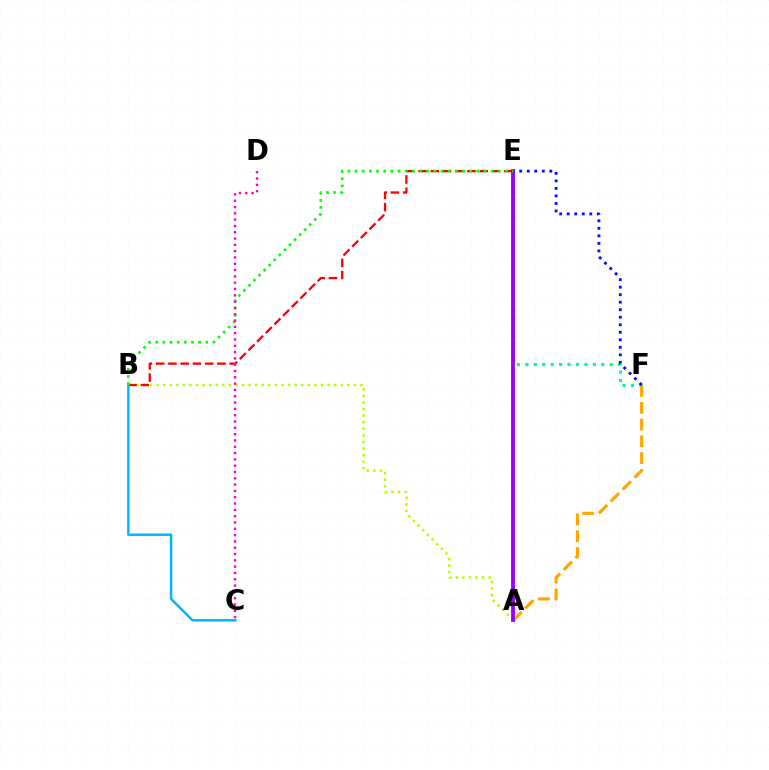{('A', 'B'): [{'color': '#b3ff00', 'line_style': 'dotted', 'thickness': 1.79}], ('E', 'F'): [{'color': '#00ff9d', 'line_style': 'dotted', 'thickness': 2.29}, {'color': '#0010ff', 'line_style': 'dotted', 'thickness': 2.04}], ('A', 'F'): [{'color': '#ffa500', 'line_style': 'dashed', 'thickness': 2.28}], ('B', 'E'): [{'color': '#ff0000', 'line_style': 'dashed', 'thickness': 1.66}, {'color': '#08ff00', 'line_style': 'dotted', 'thickness': 1.95}], ('B', 'C'): [{'color': '#00b5ff', 'line_style': 'solid', 'thickness': 1.76}], ('A', 'E'): [{'color': '#9b00ff', 'line_style': 'solid', 'thickness': 2.76}], ('C', 'D'): [{'color': '#ff00bd', 'line_style': 'dotted', 'thickness': 1.71}]}